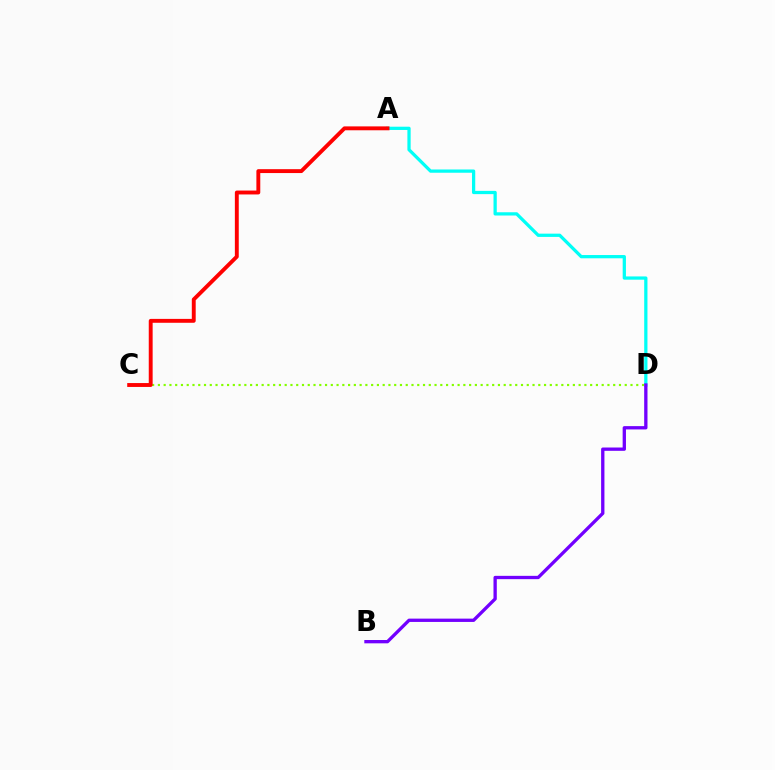{('A', 'D'): [{'color': '#00fff6', 'line_style': 'solid', 'thickness': 2.34}], ('C', 'D'): [{'color': '#84ff00', 'line_style': 'dotted', 'thickness': 1.57}], ('A', 'C'): [{'color': '#ff0000', 'line_style': 'solid', 'thickness': 2.8}], ('B', 'D'): [{'color': '#7200ff', 'line_style': 'solid', 'thickness': 2.38}]}